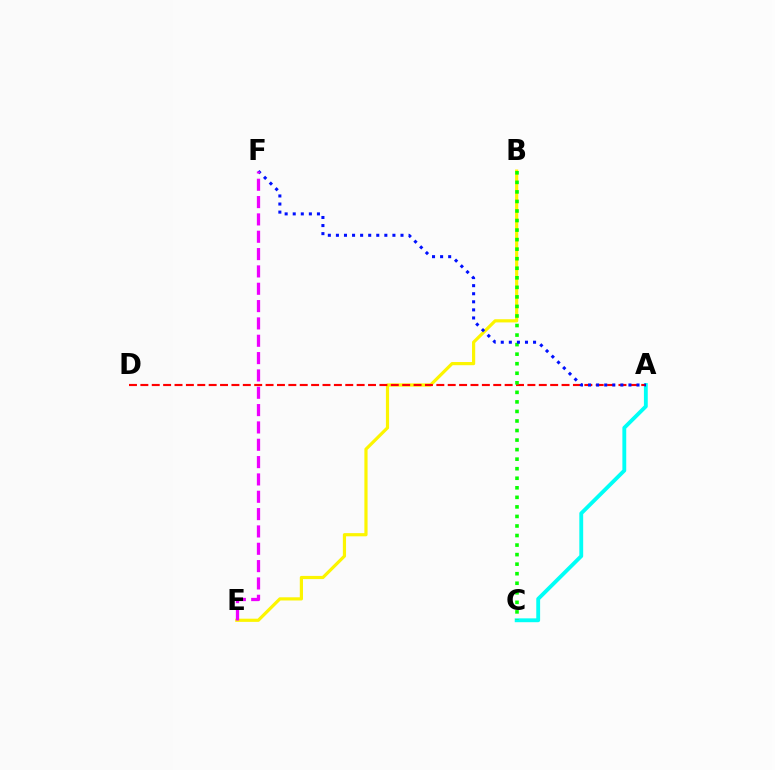{('B', 'E'): [{'color': '#fcf500', 'line_style': 'solid', 'thickness': 2.29}], ('A', 'C'): [{'color': '#00fff6', 'line_style': 'solid', 'thickness': 2.77}], ('A', 'D'): [{'color': '#ff0000', 'line_style': 'dashed', 'thickness': 1.55}], ('B', 'C'): [{'color': '#08ff00', 'line_style': 'dotted', 'thickness': 2.59}], ('A', 'F'): [{'color': '#0010ff', 'line_style': 'dotted', 'thickness': 2.19}], ('E', 'F'): [{'color': '#ee00ff', 'line_style': 'dashed', 'thickness': 2.35}]}